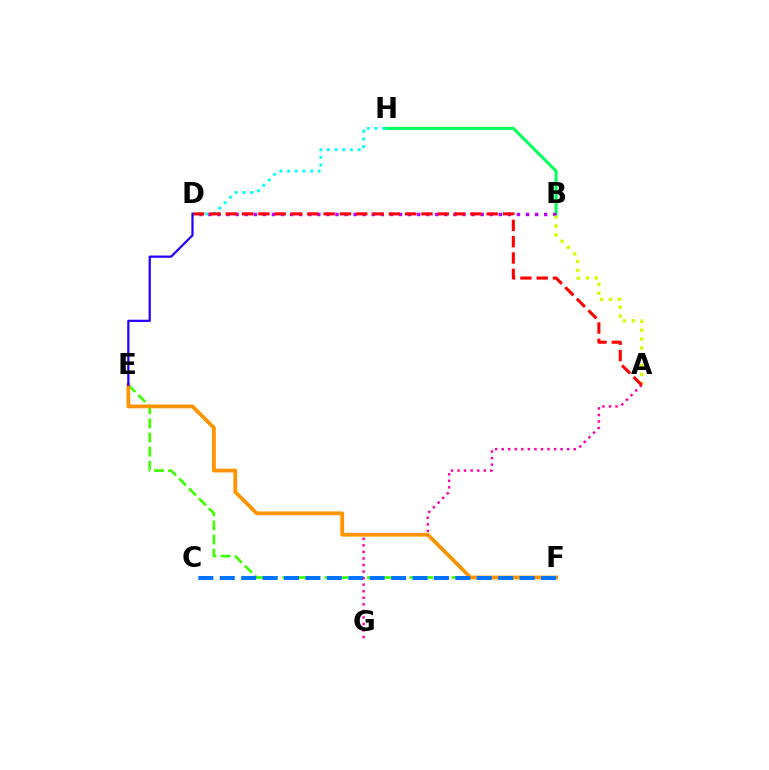{('B', 'H'): [{'color': '#00ff5c', 'line_style': 'solid', 'thickness': 2.18}], ('A', 'G'): [{'color': '#ff00ac', 'line_style': 'dotted', 'thickness': 1.78}], ('B', 'D'): [{'color': '#b900ff', 'line_style': 'dotted', 'thickness': 2.47}], ('D', 'H'): [{'color': '#00fff6', 'line_style': 'dotted', 'thickness': 2.08}], ('E', 'F'): [{'color': '#3dff00', 'line_style': 'dashed', 'thickness': 1.92}, {'color': '#ff9400', 'line_style': 'solid', 'thickness': 2.73}], ('A', 'B'): [{'color': '#d1ff00', 'line_style': 'dotted', 'thickness': 2.41}], ('A', 'D'): [{'color': '#ff0000', 'line_style': 'dashed', 'thickness': 2.22}], ('C', 'F'): [{'color': '#0074ff', 'line_style': 'dashed', 'thickness': 2.91}], ('D', 'E'): [{'color': '#2500ff', 'line_style': 'solid', 'thickness': 1.62}]}